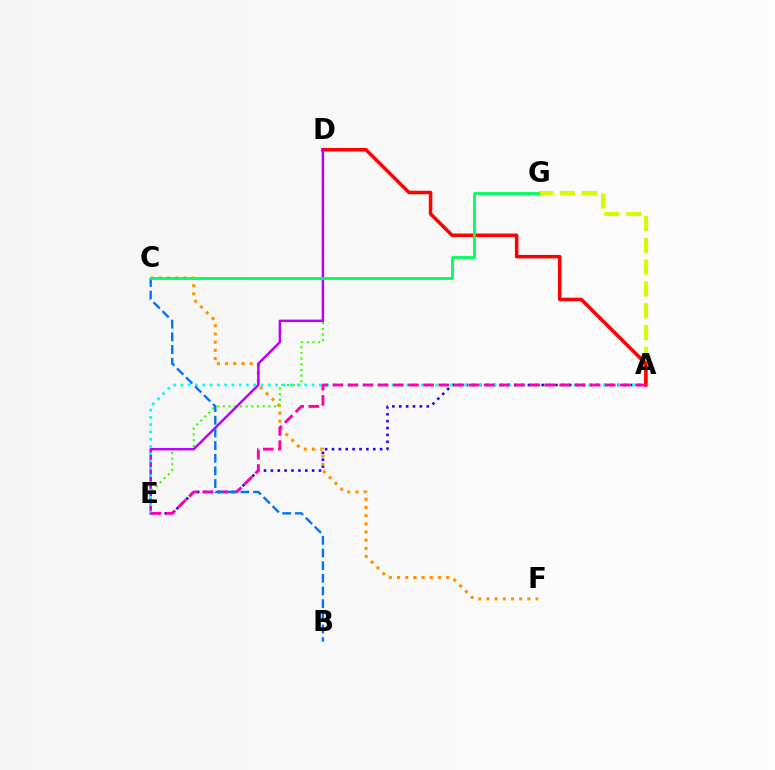{('A', 'E'): [{'color': '#2500ff', 'line_style': 'dotted', 'thickness': 1.87}, {'color': '#00fff6', 'line_style': 'dotted', 'thickness': 1.98}, {'color': '#ff00ac', 'line_style': 'dashed', 'thickness': 2.06}], ('D', 'E'): [{'color': '#3dff00', 'line_style': 'dotted', 'thickness': 1.55}, {'color': '#b900ff', 'line_style': 'solid', 'thickness': 1.78}], ('C', 'F'): [{'color': '#ff9400', 'line_style': 'dotted', 'thickness': 2.22}], ('A', 'G'): [{'color': '#d1ff00', 'line_style': 'dashed', 'thickness': 2.96}], ('A', 'D'): [{'color': '#ff0000', 'line_style': 'solid', 'thickness': 2.53}], ('B', 'C'): [{'color': '#0074ff', 'line_style': 'dashed', 'thickness': 1.72}], ('C', 'G'): [{'color': '#00ff5c', 'line_style': 'solid', 'thickness': 2.05}]}